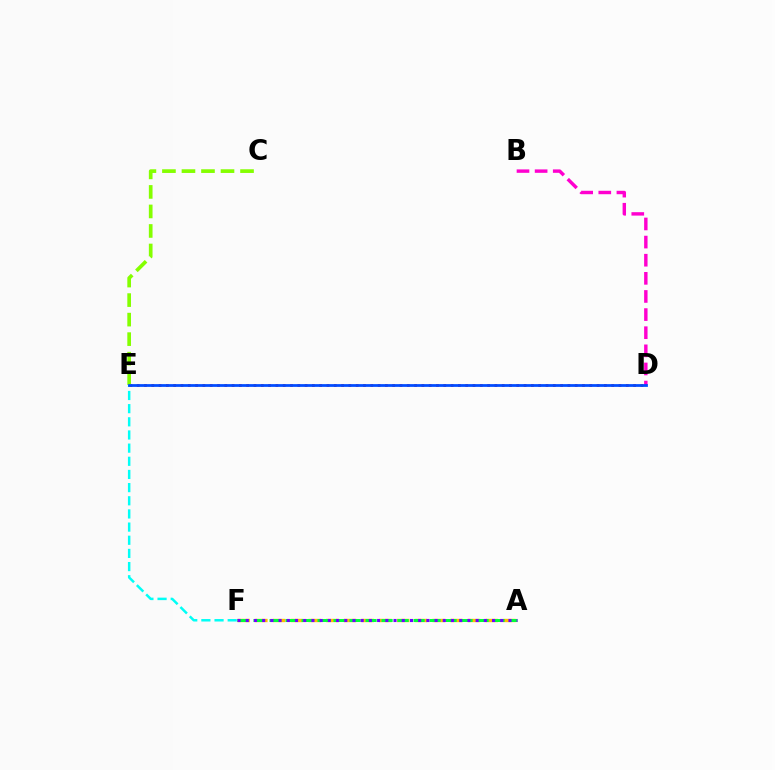{('E', 'F'): [{'color': '#00fff6', 'line_style': 'dashed', 'thickness': 1.79}], ('A', 'F'): [{'color': '#ffbd00', 'line_style': 'dashed', 'thickness': 2.41}, {'color': '#00ff39', 'line_style': 'dashed', 'thickness': 2.17}, {'color': '#7200ff', 'line_style': 'dotted', 'thickness': 2.23}], ('B', 'D'): [{'color': '#ff00cf', 'line_style': 'dashed', 'thickness': 2.46}], ('D', 'E'): [{'color': '#ff0000', 'line_style': 'dotted', 'thickness': 1.98}, {'color': '#004bff', 'line_style': 'solid', 'thickness': 1.99}], ('C', 'E'): [{'color': '#84ff00', 'line_style': 'dashed', 'thickness': 2.65}]}